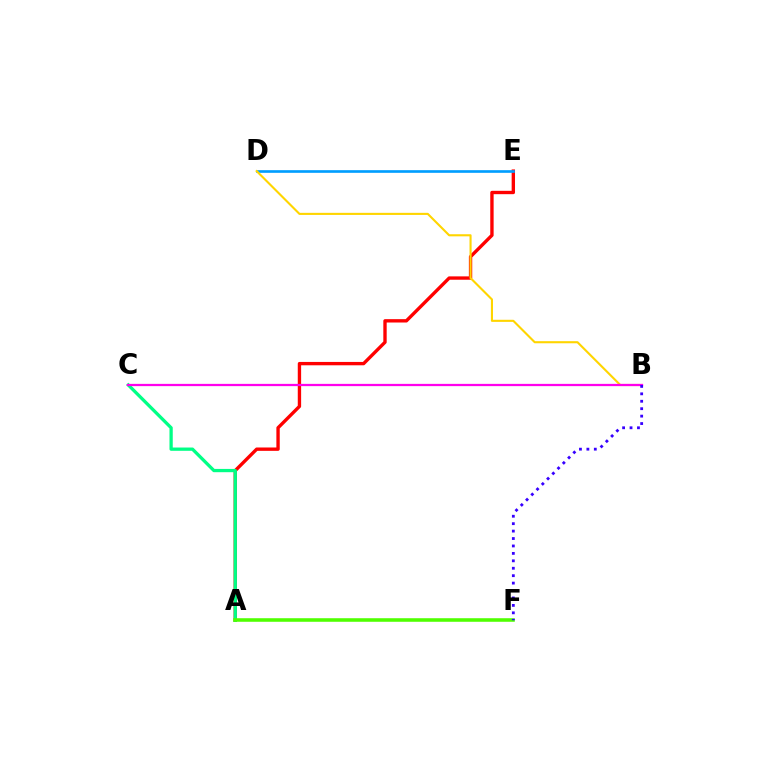{('A', 'E'): [{'color': '#ff0000', 'line_style': 'solid', 'thickness': 2.42}], ('A', 'C'): [{'color': '#00ff86', 'line_style': 'solid', 'thickness': 2.36}], ('D', 'E'): [{'color': '#009eff', 'line_style': 'solid', 'thickness': 1.91}], ('A', 'F'): [{'color': '#4fff00', 'line_style': 'solid', 'thickness': 2.57}], ('B', 'D'): [{'color': '#ffd500', 'line_style': 'solid', 'thickness': 1.51}], ('B', 'C'): [{'color': '#ff00ed', 'line_style': 'solid', 'thickness': 1.63}], ('B', 'F'): [{'color': '#3700ff', 'line_style': 'dotted', 'thickness': 2.02}]}